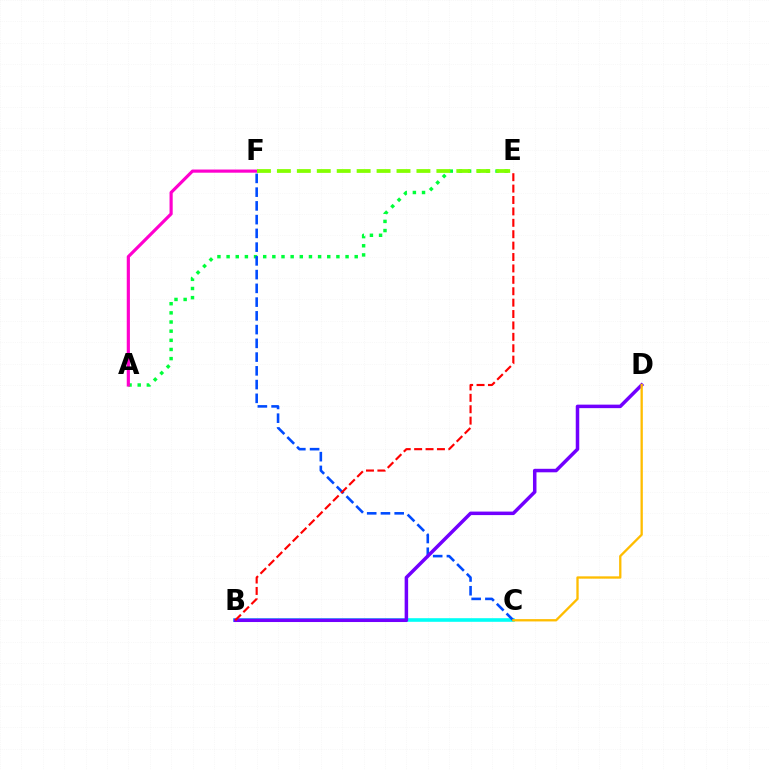{('B', 'C'): [{'color': '#00fff6', 'line_style': 'solid', 'thickness': 2.6}], ('A', 'E'): [{'color': '#00ff39', 'line_style': 'dotted', 'thickness': 2.49}], ('C', 'F'): [{'color': '#004bff', 'line_style': 'dashed', 'thickness': 1.87}], ('A', 'F'): [{'color': '#ff00cf', 'line_style': 'solid', 'thickness': 2.28}], ('B', 'D'): [{'color': '#7200ff', 'line_style': 'solid', 'thickness': 2.52}], ('C', 'D'): [{'color': '#ffbd00', 'line_style': 'solid', 'thickness': 1.67}], ('E', 'F'): [{'color': '#84ff00', 'line_style': 'dashed', 'thickness': 2.71}], ('B', 'E'): [{'color': '#ff0000', 'line_style': 'dashed', 'thickness': 1.55}]}